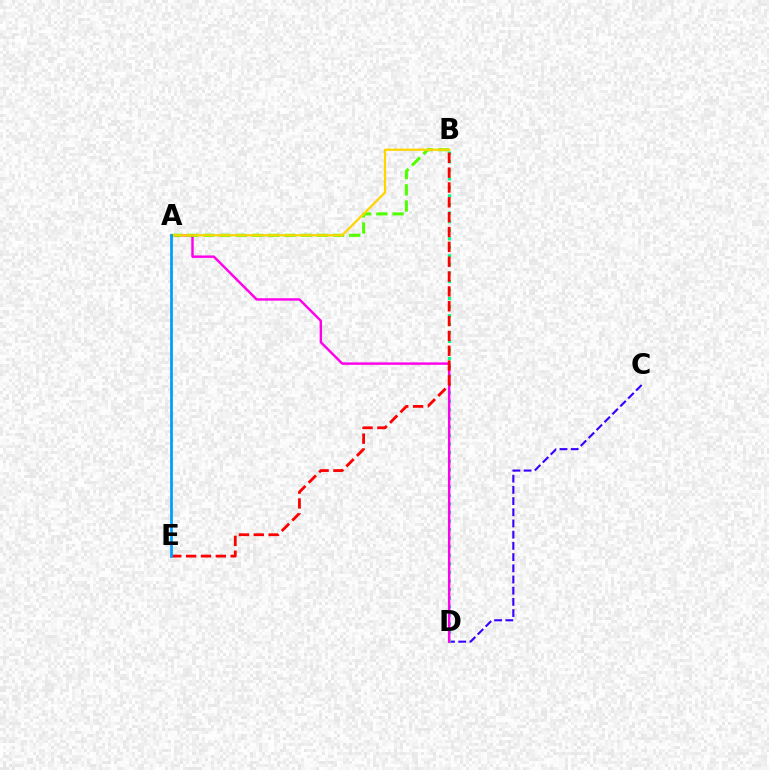{('C', 'D'): [{'color': '#3700ff', 'line_style': 'dashed', 'thickness': 1.52}], ('B', 'D'): [{'color': '#00ff86', 'line_style': 'dotted', 'thickness': 2.32}], ('A', 'D'): [{'color': '#ff00ed', 'line_style': 'solid', 'thickness': 1.75}], ('A', 'B'): [{'color': '#4fff00', 'line_style': 'dashed', 'thickness': 2.2}, {'color': '#ffd500', 'line_style': 'solid', 'thickness': 1.61}], ('B', 'E'): [{'color': '#ff0000', 'line_style': 'dashed', 'thickness': 2.02}], ('A', 'E'): [{'color': '#009eff', 'line_style': 'solid', 'thickness': 1.98}]}